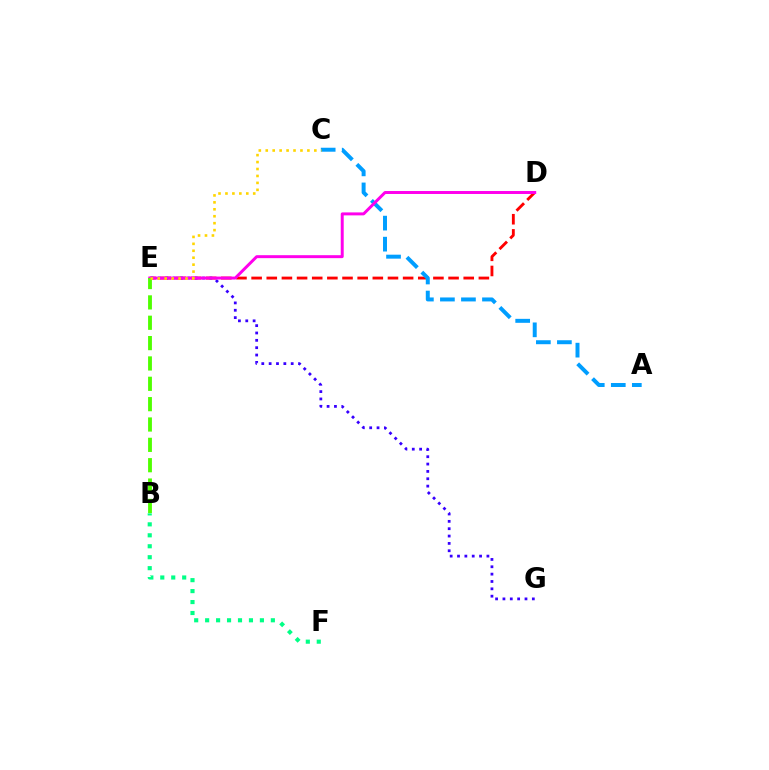{('D', 'E'): [{'color': '#ff0000', 'line_style': 'dashed', 'thickness': 2.06}, {'color': '#ff00ed', 'line_style': 'solid', 'thickness': 2.14}], ('E', 'G'): [{'color': '#3700ff', 'line_style': 'dotted', 'thickness': 2.0}], ('A', 'C'): [{'color': '#009eff', 'line_style': 'dashed', 'thickness': 2.86}], ('B', 'E'): [{'color': '#4fff00', 'line_style': 'dashed', 'thickness': 2.76}], ('B', 'F'): [{'color': '#00ff86', 'line_style': 'dotted', 'thickness': 2.98}], ('C', 'E'): [{'color': '#ffd500', 'line_style': 'dotted', 'thickness': 1.89}]}